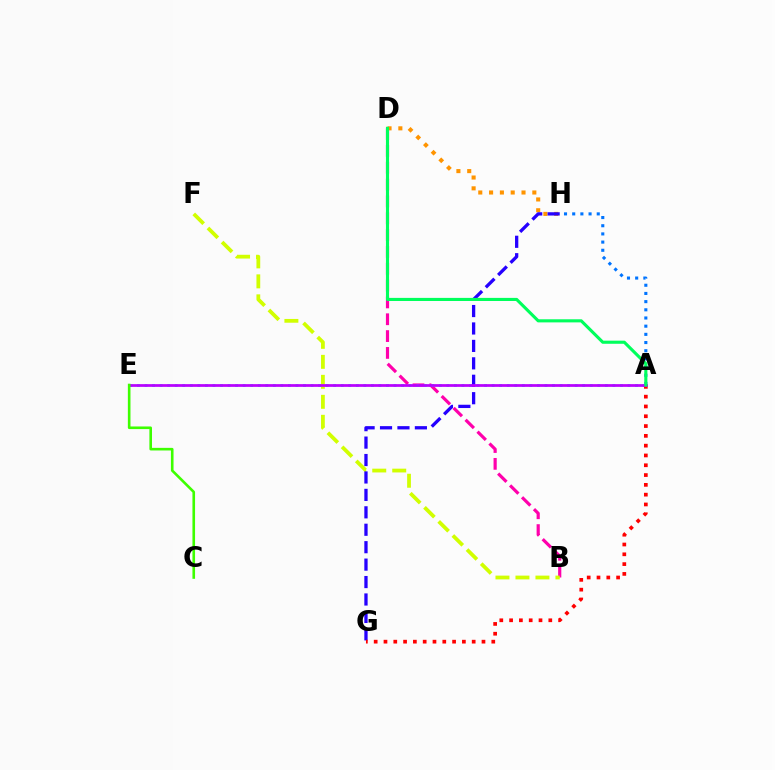{('B', 'D'): [{'color': '#ff00ac', 'line_style': 'dashed', 'thickness': 2.29}], ('A', 'H'): [{'color': '#0074ff', 'line_style': 'dotted', 'thickness': 2.22}], ('A', 'E'): [{'color': '#00fff6', 'line_style': 'dotted', 'thickness': 2.05}, {'color': '#b900ff', 'line_style': 'solid', 'thickness': 1.97}], ('D', 'H'): [{'color': '#ff9400', 'line_style': 'dotted', 'thickness': 2.94}], ('B', 'F'): [{'color': '#d1ff00', 'line_style': 'dashed', 'thickness': 2.72}], ('G', 'H'): [{'color': '#2500ff', 'line_style': 'dashed', 'thickness': 2.37}], ('A', 'G'): [{'color': '#ff0000', 'line_style': 'dotted', 'thickness': 2.66}], ('C', 'E'): [{'color': '#3dff00', 'line_style': 'solid', 'thickness': 1.88}], ('A', 'D'): [{'color': '#00ff5c', 'line_style': 'solid', 'thickness': 2.24}]}